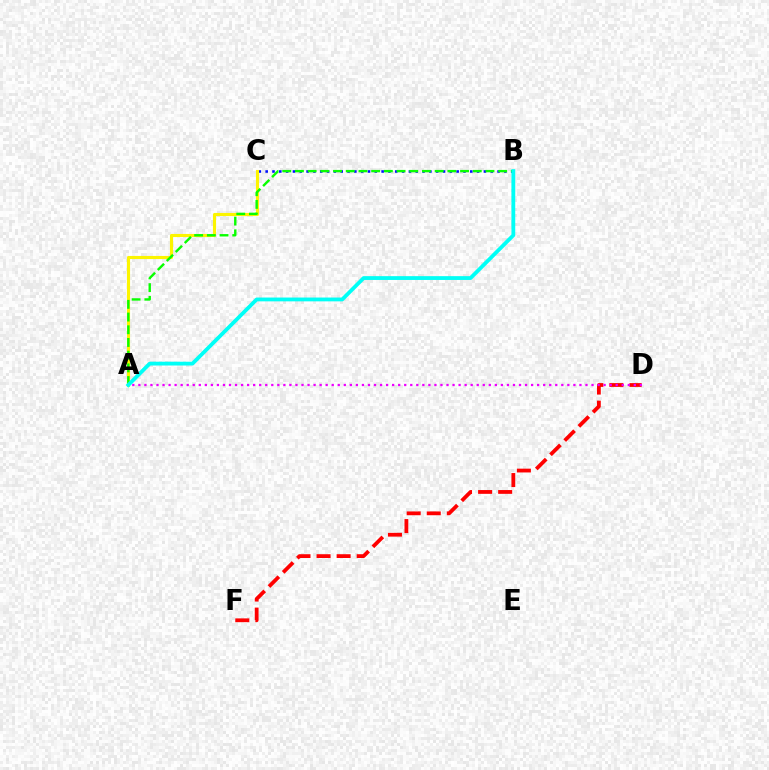{('B', 'C'): [{'color': '#0010ff', 'line_style': 'dotted', 'thickness': 1.85}], ('A', 'C'): [{'color': '#fcf500', 'line_style': 'solid', 'thickness': 2.23}], ('D', 'F'): [{'color': '#ff0000', 'line_style': 'dashed', 'thickness': 2.73}], ('A', 'D'): [{'color': '#ee00ff', 'line_style': 'dotted', 'thickness': 1.64}], ('A', 'B'): [{'color': '#08ff00', 'line_style': 'dashed', 'thickness': 1.73}, {'color': '#00fff6', 'line_style': 'solid', 'thickness': 2.75}]}